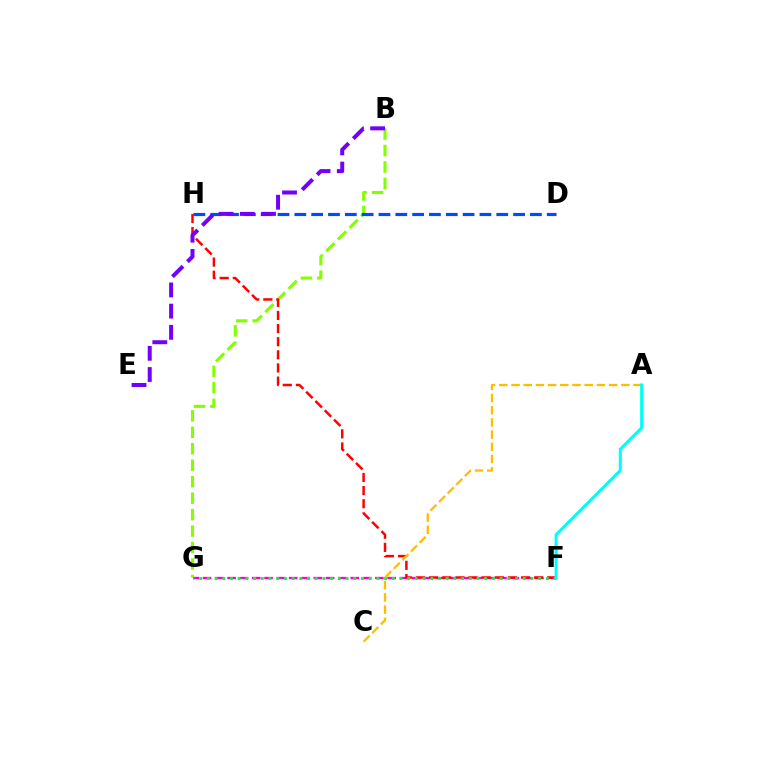{('B', 'G'): [{'color': '#84ff00', 'line_style': 'dashed', 'thickness': 2.24}], ('F', 'G'): [{'color': '#ff00cf', 'line_style': 'dashed', 'thickness': 1.67}, {'color': '#00ff39', 'line_style': 'dotted', 'thickness': 2.09}], ('F', 'H'): [{'color': '#ff0000', 'line_style': 'dashed', 'thickness': 1.78}], ('D', 'H'): [{'color': '#004bff', 'line_style': 'dashed', 'thickness': 2.29}], ('B', 'E'): [{'color': '#7200ff', 'line_style': 'dashed', 'thickness': 2.88}], ('A', 'C'): [{'color': '#ffbd00', 'line_style': 'dashed', 'thickness': 1.66}], ('A', 'F'): [{'color': '#00fff6', 'line_style': 'solid', 'thickness': 2.2}]}